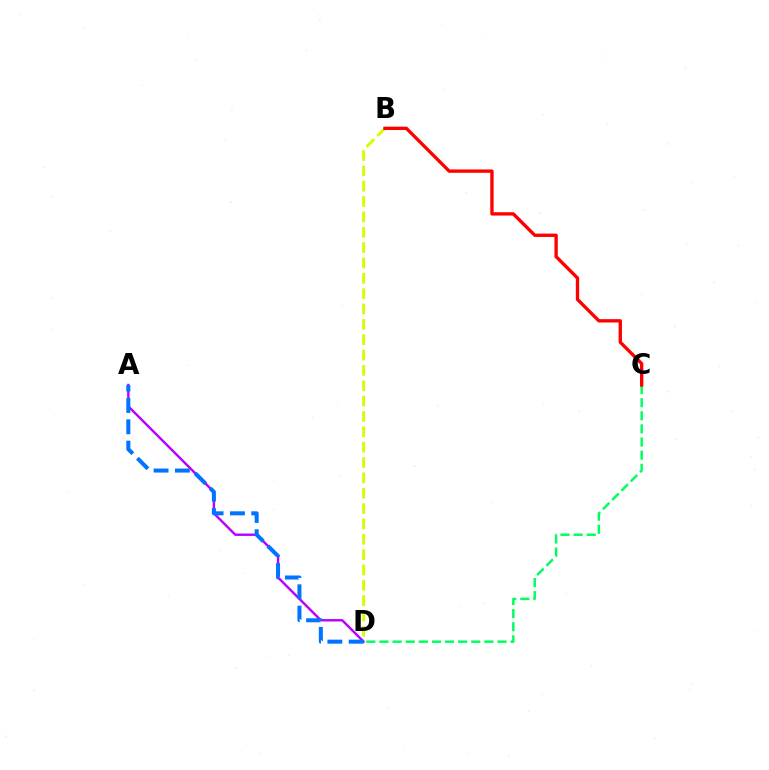{('A', 'D'): [{'color': '#b900ff', 'line_style': 'solid', 'thickness': 1.73}, {'color': '#0074ff', 'line_style': 'dashed', 'thickness': 2.9}], ('C', 'D'): [{'color': '#00ff5c', 'line_style': 'dashed', 'thickness': 1.78}], ('B', 'D'): [{'color': '#d1ff00', 'line_style': 'dashed', 'thickness': 2.09}], ('B', 'C'): [{'color': '#ff0000', 'line_style': 'solid', 'thickness': 2.41}]}